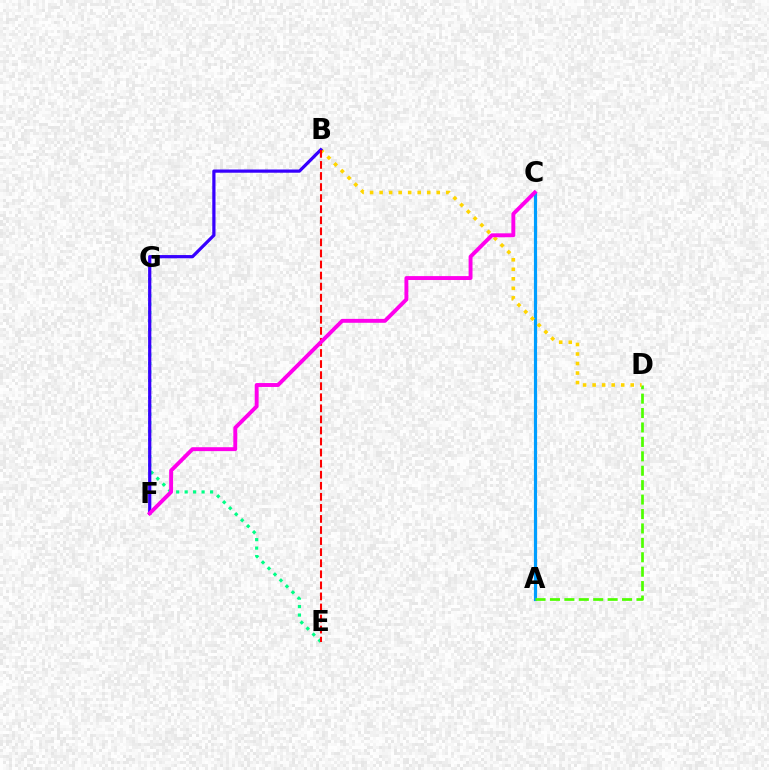{('A', 'C'): [{'color': '#009eff', 'line_style': 'solid', 'thickness': 2.29}], ('A', 'D'): [{'color': '#4fff00', 'line_style': 'dashed', 'thickness': 1.96}], ('E', 'G'): [{'color': '#00ff86', 'line_style': 'dotted', 'thickness': 2.3}], ('B', 'D'): [{'color': '#ffd500', 'line_style': 'dotted', 'thickness': 2.59}], ('B', 'F'): [{'color': '#3700ff', 'line_style': 'solid', 'thickness': 2.32}], ('B', 'E'): [{'color': '#ff0000', 'line_style': 'dashed', 'thickness': 1.5}], ('C', 'F'): [{'color': '#ff00ed', 'line_style': 'solid', 'thickness': 2.81}]}